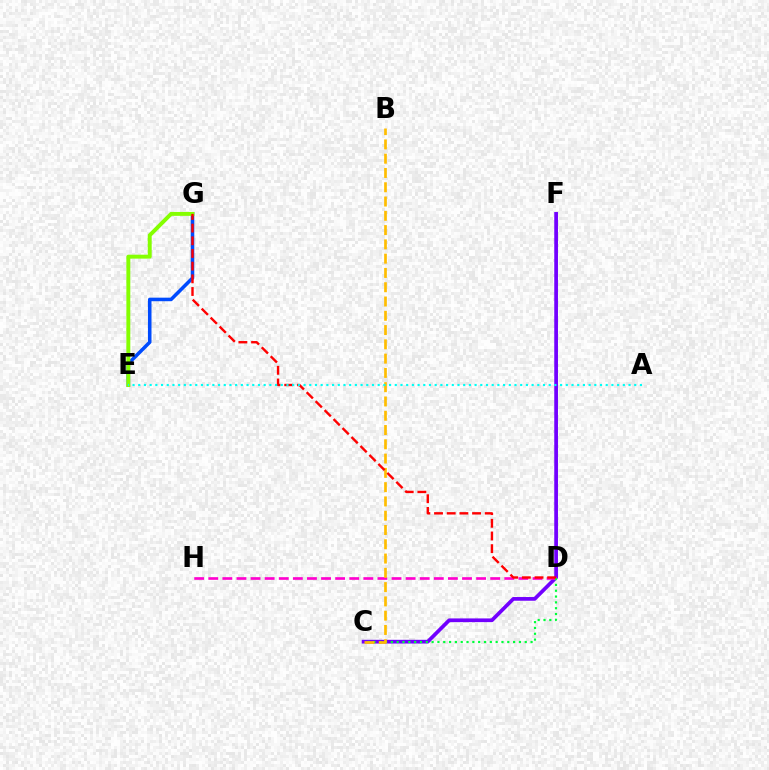{('C', 'F'): [{'color': '#7200ff', 'line_style': 'solid', 'thickness': 2.68}], ('D', 'H'): [{'color': '#ff00cf', 'line_style': 'dashed', 'thickness': 1.91}], ('C', 'D'): [{'color': '#00ff39', 'line_style': 'dotted', 'thickness': 1.58}], ('E', 'G'): [{'color': '#004bff', 'line_style': 'solid', 'thickness': 2.56}, {'color': '#84ff00', 'line_style': 'solid', 'thickness': 2.83}], ('B', 'C'): [{'color': '#ffbd00', 'line_style': 'dashed', 'thickness': 1.94}], ('D', 'G'): [{'color': '#ff0000', 'line_style': 'dashed', 'thickness': 1.72}], ('A', 'E'): [{'color': '#00fff6', 'line_style': 'dotted', 'thickness': 1.55}]}